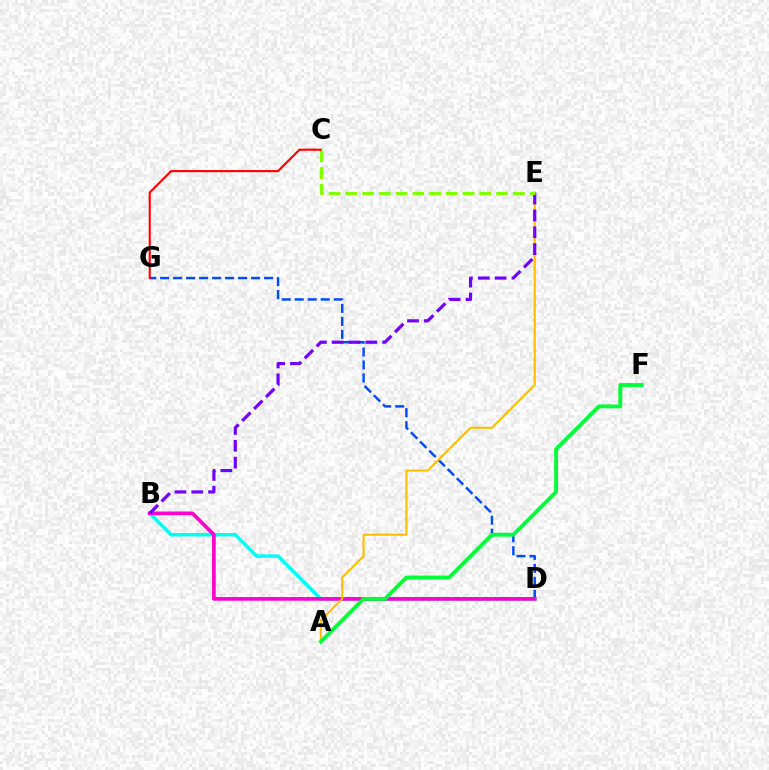{('D', 'G'): [{'color': '#004bff', 'line_style': 'dashed', 'thickness': 1.77}], ('B', 'D'): [{'color': '#00fff6', 'line_style': 'solid', 'thickness': 2.51}, {'color': '#ff00cf', 'line_style': 'solid', 'thickness': 2.64}], ('A', 'E'): [{'color': '#ffbd00', 'line_style': 'solid', 'thickness': 1.5}], ('A', 'F'): [{'color': '#00ff39', 'line_style': 'solid', 'thickness': 2.78}], ('B', 'E'): [{'color': '#7200ff', 'line_style': 'dashed', 'thickness': 2.29}], ('C', 'E'): [{'color': '#84ff00', 'line_style': 'dashed', 'thickness': 2.28}], ('C', 'G'): [{'color': '#ff0000', 'line_style': 'solid', 'thickness': 1.52}]}